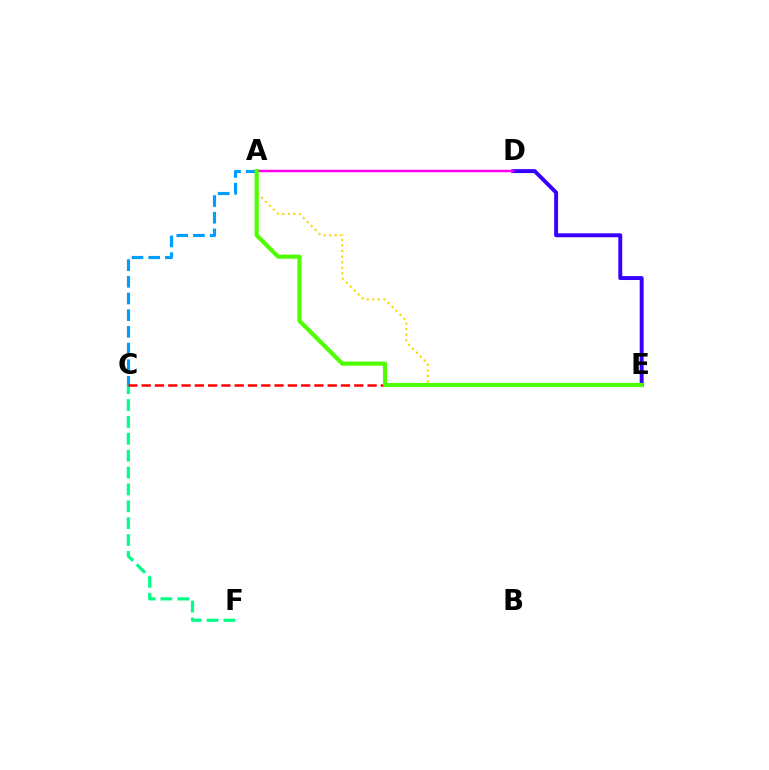{('C', 'F'): [{'color': '#00ff86', 'line_style': 'dashed', 'thickness': 2.29}], ('A', 'C'): [{'color': '#009eff', 'line_style': 'dashed', 'thickness': 2.27}], ('C', 'E'): [{'color': '#ff0000', 'line_style': 'dashed', 'thickness': 1.81}], ('D', 'E'): [{'color': '#3700ff', 'line_style': 'solid', 'thickness': 2.83}], ('A', 'D'): [{'color': '#ff00ed', 'line_style': 'solid', 'thickness': 1.79}], ('A', 'E'): [{'color': '#ffd500', 'line_style': 'dotted', 'thickness': 1.52}, {'color': '#4fff00', 'line_style': 'solid', 'thickness': 2.98}]}